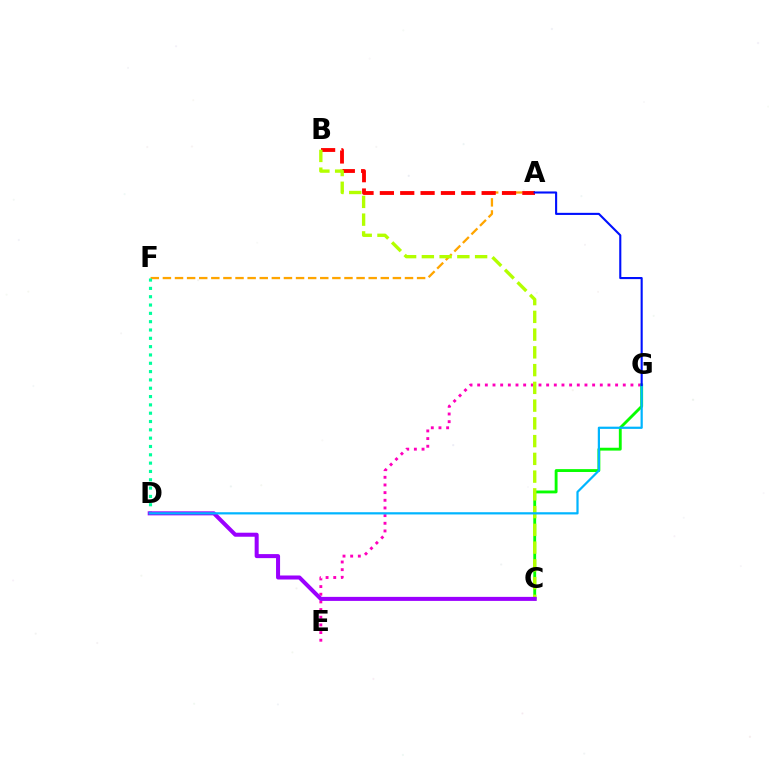{('E', 'G'): [{'color': '#ff00bd', 'line_style': 'dotted', 'thickness': 2.08}], ('A', 'F'): [{'color': '#ffa500', 'line_style': 'dashed', 'thickness': 1.64}], ('C', 'G'): [{'color': '#08ff00', 'line_style': 'solid', 'thickness': 2.06}], ('A', 'B'): [{'color': '#ff0000', 'line_style': 'dashed', 'thickness': 2.77}], ('B', 'C'): [{'color': '#b3ff00', 'line_style': 'dashed', 'thickness': 2.41}], ('D', 'F'): [{'color': '#00ff9d', 'line_style': 'dotted', 'thickness': 2.26}], ('C', 'D'): [{'color': '#9b00ff', 'line_style': 'solid', 'thickness': 2.9}], ('D', 'G'): [{'color': '#00b5ff', 'line_style': 'solid', 'thickness': 1.6}], ('A', 'G'): [{'color': '#0010ff', 'line_style': 'solid', 'thickness': 1.52}]}